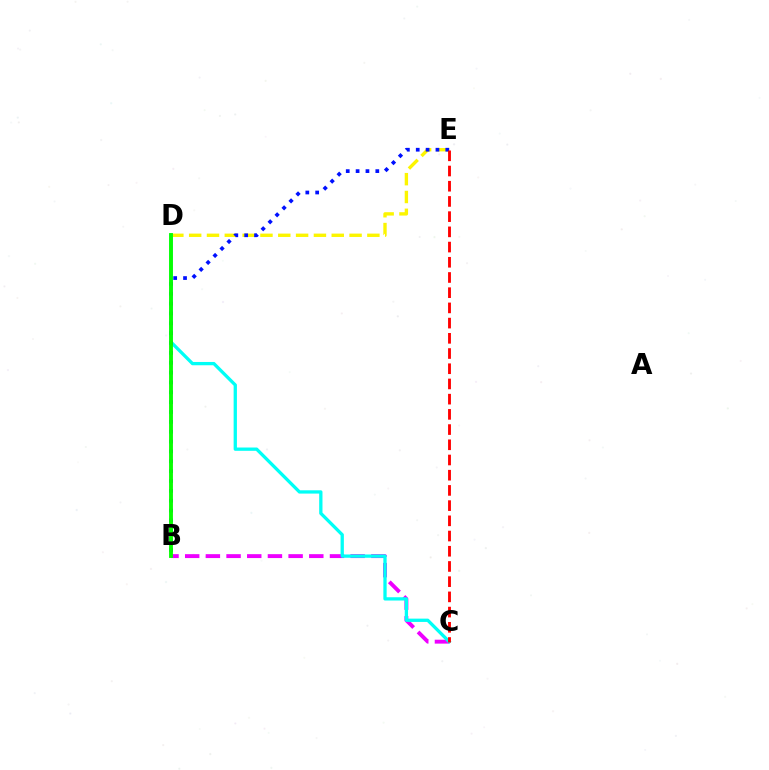{('D', 'E'): [{'color': '#fcf500', 'line_style': 'dashed', 'thickness': 2.42}], ('B', 'C'): [{'color': '#ee00ff', 'line_style': 'dashed', 'thickness': 2.81}], ('C', 'D'): [{'color': '#00fff6', 'line_style': 'solid', 'thickness': 2.37}], ('B', 'E'): [{'color': '#0010ff', 'line_style': 'dotted', 'thickness': 2.68}], ('C', 'E'): [{'color': '#ff0000', 'line_style': 'dashed', 'thickness': 2.07}], ('B', 'D'): [{'color': '#08ff00', 'line_style': 'solid', 'thickness': 2.78}]}